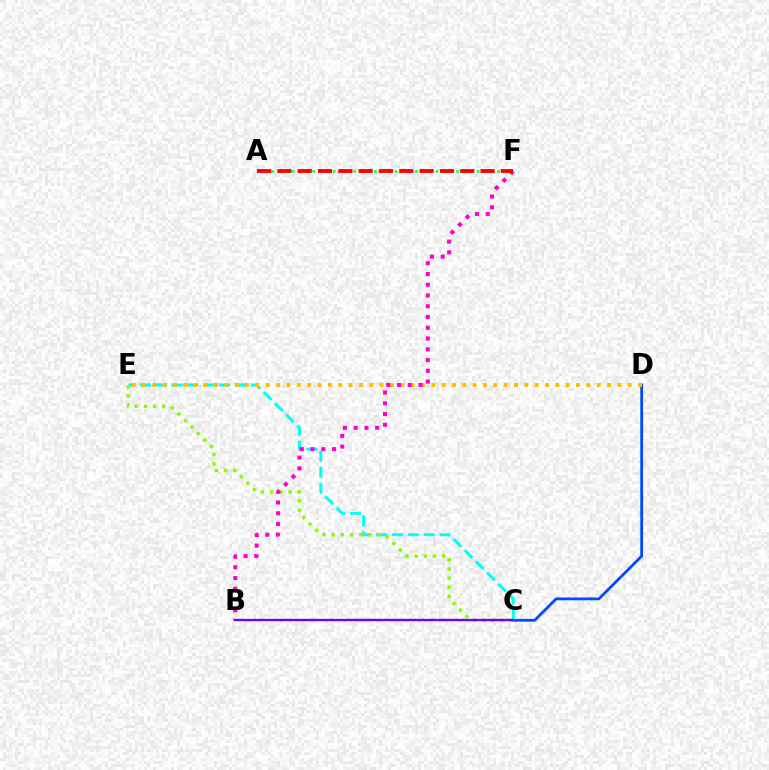{('C', 'D'): [{'color': '#004bff', 'line_style': 'solid', 'thickness': 2.02}], ('C', 'E'): [{'color': '#00fff6', 'line_style': 'dashed', 'thickness': 2.15}, {'color': '#84ff00', 'line_style': 'dotted', 'thickness': 2.49}], ('D', 'E'): [{'color': '#ffbd00', 'line_style': 'dotted', 'thickness': 2.81}], ('B', 'F'): [{'color': '#ff00cf', 'line_style': 'dotted', 'thickness': 2.92}], ('B', 'C'): [{'color': '#7200ff', 'line_style': 'solid', 'thickness': 1.71}], ('A', 'F'): [{'color': '#00ff39', 'line_style': 'dotted', 'thickness': 1.86}, {'color': '#ff0000', 'line_style': 'dashed', 'thickness': 2.76}]}